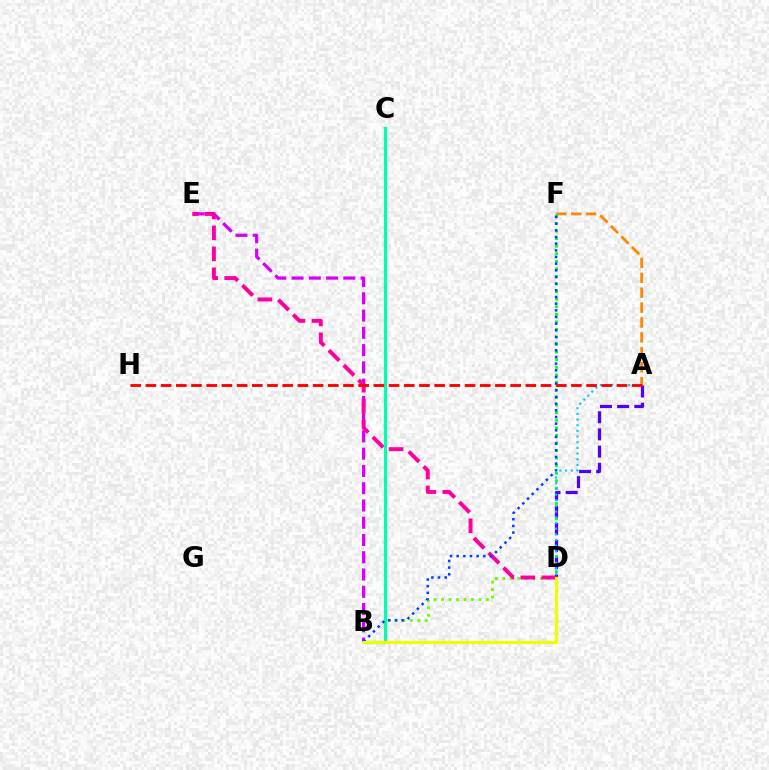{('B', 'D'): [{'color': '#66ff00', 'line_style': 'dotted', 'thickness': 2.03}, {'color': '#eeff00', 'line_style': 'solid', 'thickness': 2.28}], ('A', 'F'): [{'color': '#ff8800', 'line_style': 'dashed', 'thickness': 2.02}], ('D', 'F'): [{'color': '#00ff27', 'line_style': 'dotted', 'thickness': 2.06}], ('A', 'D'): [{'color': '#4f00ff', 'line_style': 'dashed', 'thickness': 2.33}, {'color': '#00c7ff', 'line_style': 'dotted', 'thickness': 1.54}], ('B', 'E'): [{'color': '#d600ff', 'line_style': 'dashed', 'thickness': 2.35}], ('D', 'E'): [{'color': '#ff00a0', 'line_style': 'dashed', 'thickness': 2.85}], ('B', 'C'): [{'color': '#00ffaf', 'line_style': 'solid', 'thickness': 2.31}], ('B', 'F'): [{'color': '#003fff', 'line_style': 'dotted', 'thickness': 1.81}], ('A', 'H'): [{'color': '#ff0000', 'line_style': 'dashed', 'thickness': 2.06}]}